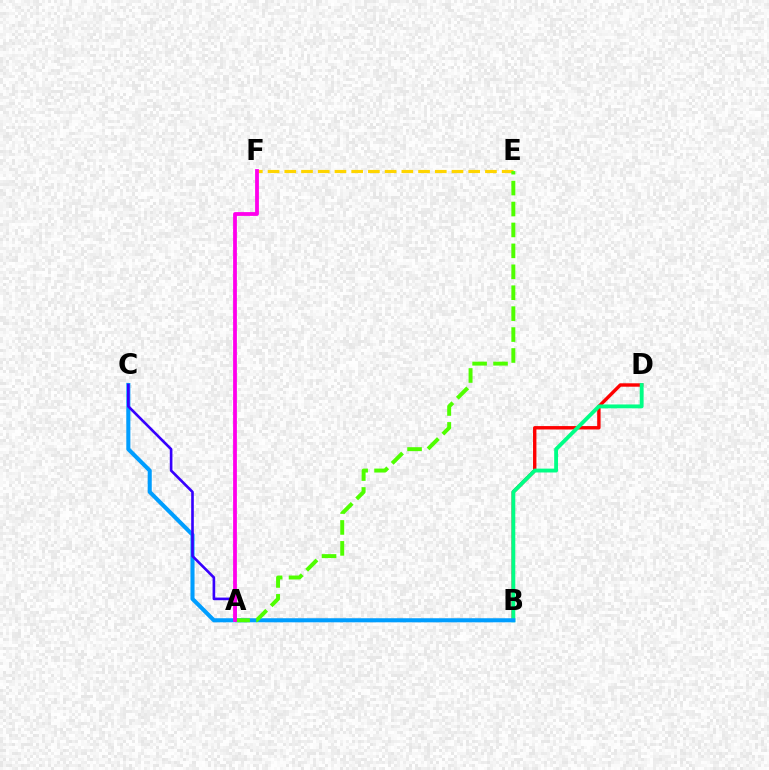{('B', 'D'): [{'color': '#ff0000', 'line_style': 'solid', 'thickness': 2.44}, {'color': '#00ff86', 'line_style': 'solid', 'thickness': 2.78}], ('B', 'C'): [{'color': '#009eff', 'line_style': 'solid', 'thickness': 2.93}], ('E', 'F'): [{'color': '#ffd500', 'line_style': 'dashed', 'thickness': 2.27}], ('A', 'E'): [{'color': '#4fff00', 'line_style': 'dashed', 'thickness': 2.84}], ('A', 'C'): [{'color': '#3700ff', 'line_style': 'solid', 'thickness': 1.9}], ('A', 'F'): [{'color': '#ff00ed', 'line_style': 'solid', 'thickness': 2.73}]}